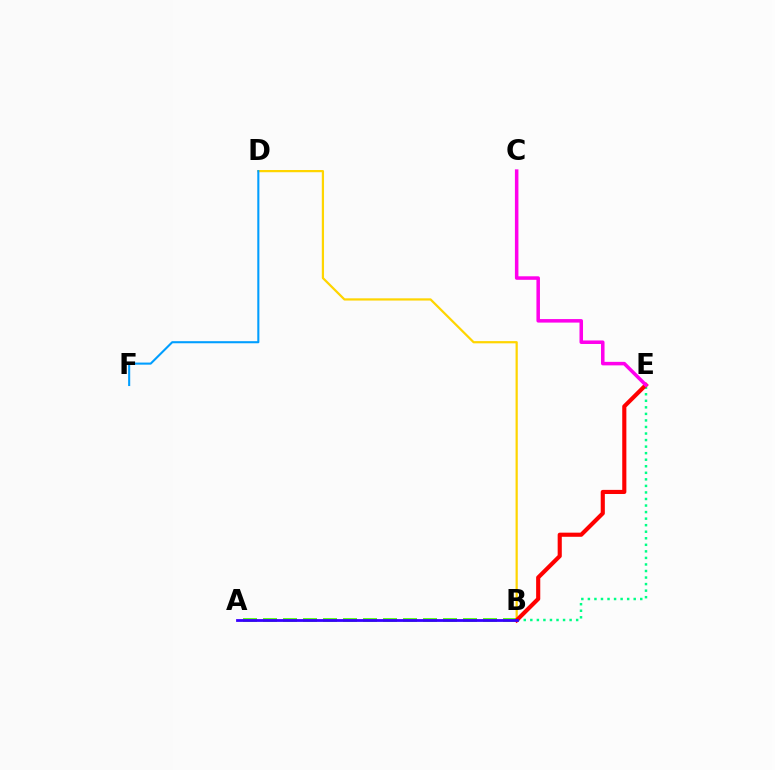{('A', 'B'): [{'color': '#4fff00', 'line_style': 'dashed', 'thickness': 2.72}, {'color': '#3700ff', 'line_style': 'solid', 'thickness': 2.0}], ('B', 'E'): [{'color': '#00ff86', 'line_style': 'dotted', 'thickness': 1.78}, {'color': '#ff0000', 'line_style': 'solid', 'thickness': 2.97}], ('B', 'D'): [{'color': '#ffd500', 'line_style': 'solid', 'thickness': 1.6}], ('D', 'F'): [{'color': '#009eff', 'line_style': 'solid', 'thickness': 1.5}], ('C', 'E'): [{'color': '#ff00ed', 'line_style': 'solid', 'thickness': 2.53}]}